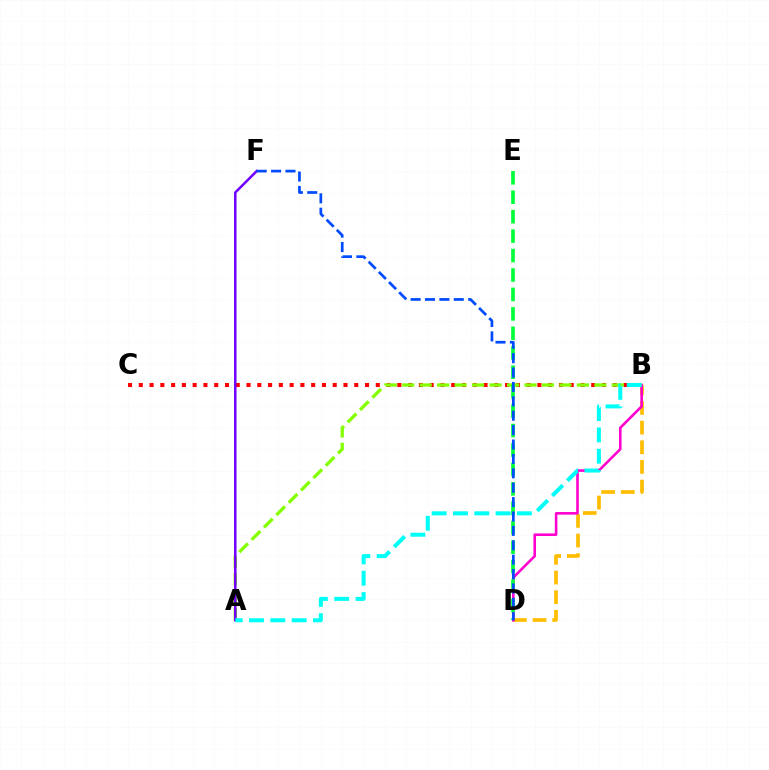{('B', 'D'): [{'color': '#ffbd00', 'line_style': 'dashed', 'thickness': 2.67}, {'color': '#ff00cf', 'line_style': 'solid', 'thickness': 1.87}], ('B', 'C'): [{'color': '#ff0000', 'line_style': 'dotted', 'thickness': 2.93}], ('A', 'B'): [{'color': '#84ff00', 'line_style': 'dashed', 'thickness': 2.37}, {'color': '#00fff6', 'line_style': 'dashed', 'thickness': 2.9}], ('D', 'E'): [{'color': '#00ff39', 'line_style': 'dashed', 'thickness': 2.64}], ('A', 'F'): [{'color': '#7200ff', 'line_style': 'solid', 'thickness': 1.82}], ('D', 'F'): [{'color': '#004bff', 'line_style': 'dashed', 'thickness': 1.96}]}